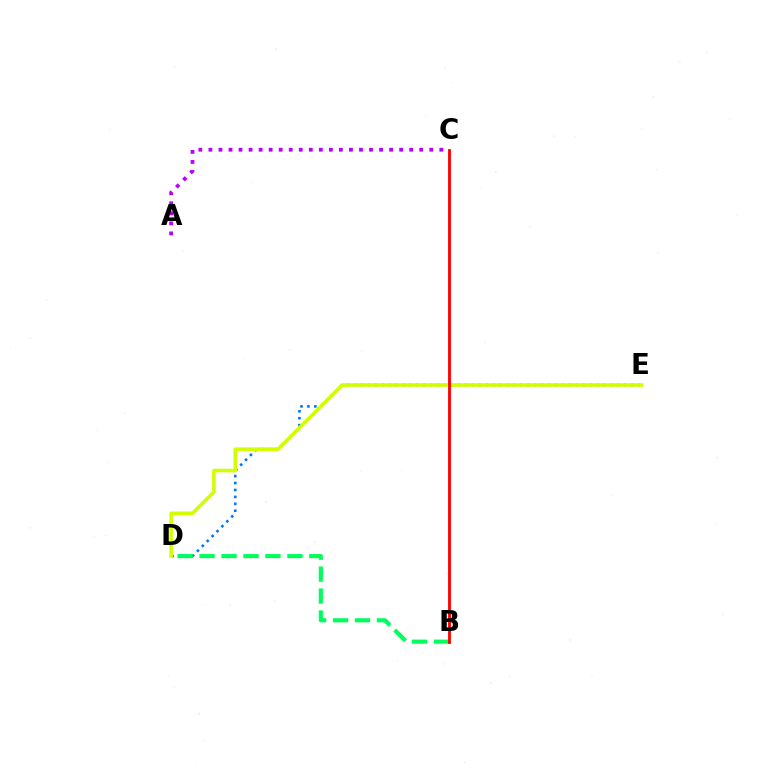{('D', 'E'): [{'color': '#0074ff', 'line_style': 'dotted', 'thickness': 1.88}, {'color': '#d1ff00', 'line_style': 'solid', 'thickness': 2.58}], ('A', 'C'): [{'color': '#b900ff', 'line_style': 'dotted', 'thickness': 2.73}], ('B', 'D'): [{'color': '#00ff5c', 'line_style': 'dashed', 'thickness': 2.98}], ('B', 'C'): [{'color': '#ff0000', 'line_style': 'solid', 'thickness': 2.05}]}